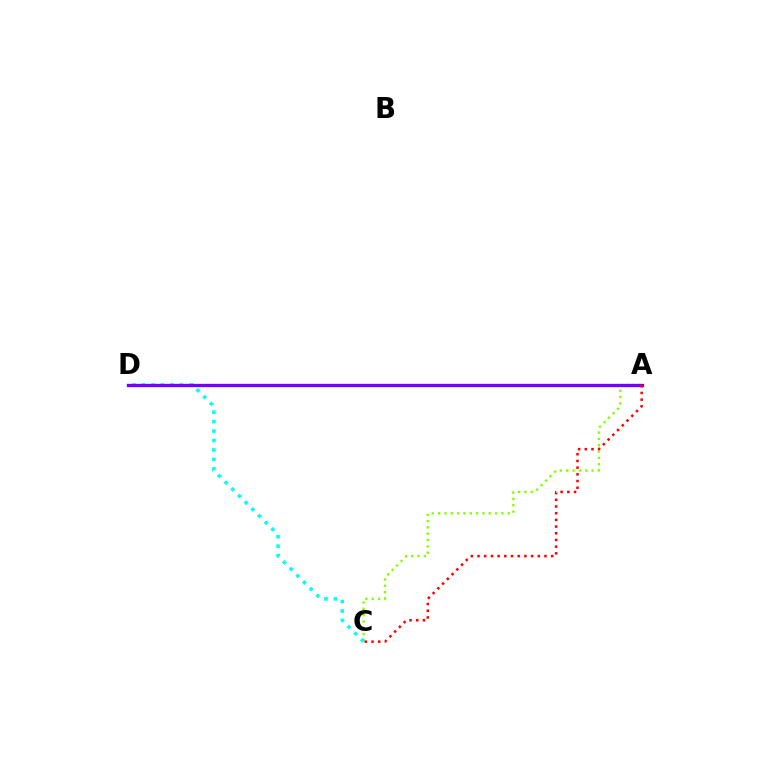{('A', 'C'): [{'color': '#84ff00', 'line_style': 'dotted', 'thickness': 1.72}, {'color': '#ff0000', 'line_style': 'dotted', 'thickness': 1.82}], ('C', 'D'): [{'color': '#00fff6', 'line_style': 'dotted', 'thickness': 2.57}], ('A', 'D'): [{'color': '#7200ff', 'line_style': 'solid', 'thickness': 2.39}]}